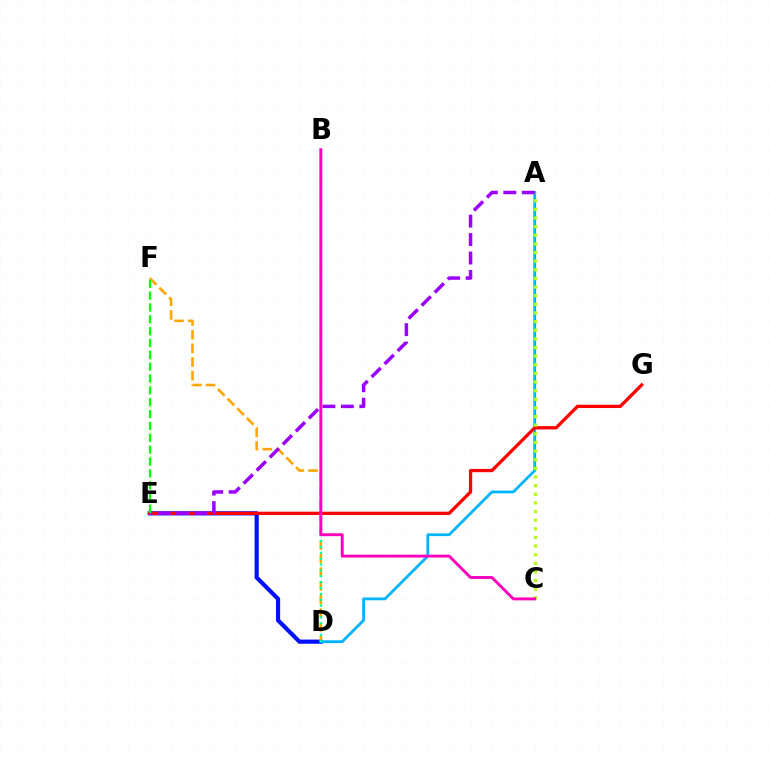{('D', 'E'): [{'color': '#0010ff', 'line_style': 'solid', 'thickness': 3.0}], ('D', 'F'): [{'color': '#ffa500', 'line_style': 'dashed', 'thickness': 1.86}], ('A', 'D'): [{'color': '#00b5ff', 'line_style': 'solid', 'thickness': 2.02}], ('E', 'G'): [{'color': '#ff0000', 'line_style': 'solid', 'thickness': 2.36}], ('A', 'E'): [{'color': '#9b00ff', 'line_style': 'dashed', 'thickness': 2.51}], ('E', 'F'): [{'color': '#08ff00', 'line_style': 'dashed', 'thickness': 1.61}], ('B', 'D'): [{'color': '#00ff9d', 'line_style': 'dotted', 'thickness': 1.6}], ('A', 'C'): [{'color': '#b3ff00', 'line_style': 'dotted', 'thickness': 2.35}], ('B', 'C'): [{'color': '#ff00bd', 'line_style': 'solid', 'thickness': 2.1}]}